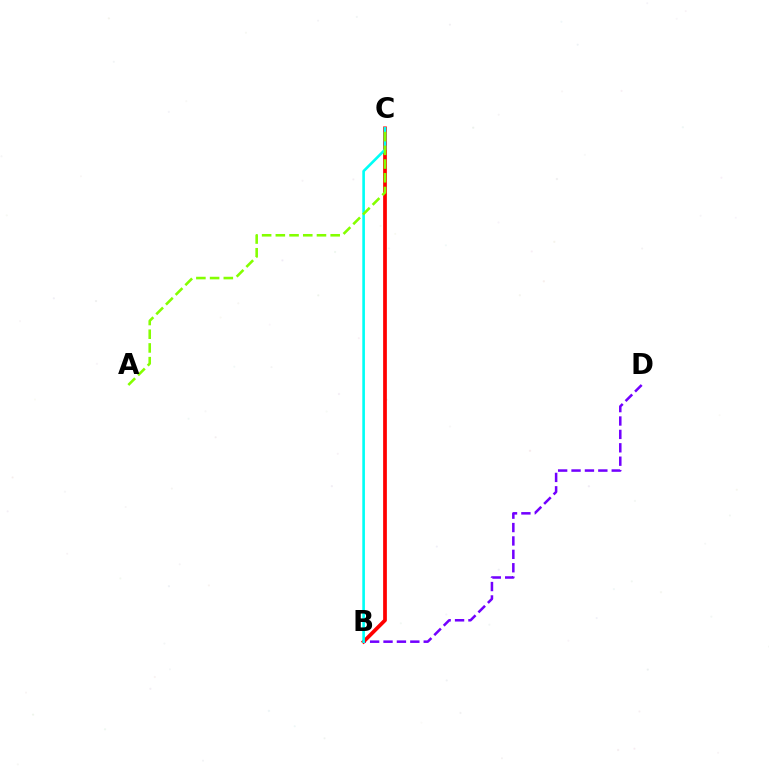{('B', 'D'): [{'color': '#7200ff', 'line_style': 'dashed', 'thickness': 1.82}], ('B', 'C'): [{'color': '#ff0000', 'line_style': 'solid', 'thickness': 2.69}, {'color': '#00fff6', 'line_style': 'solid', 'thickness': 1.9}], ('A', 'C'): [{'color': '#84ff00', 'line_style': 'dashed', 'thickness': 1.86}]}